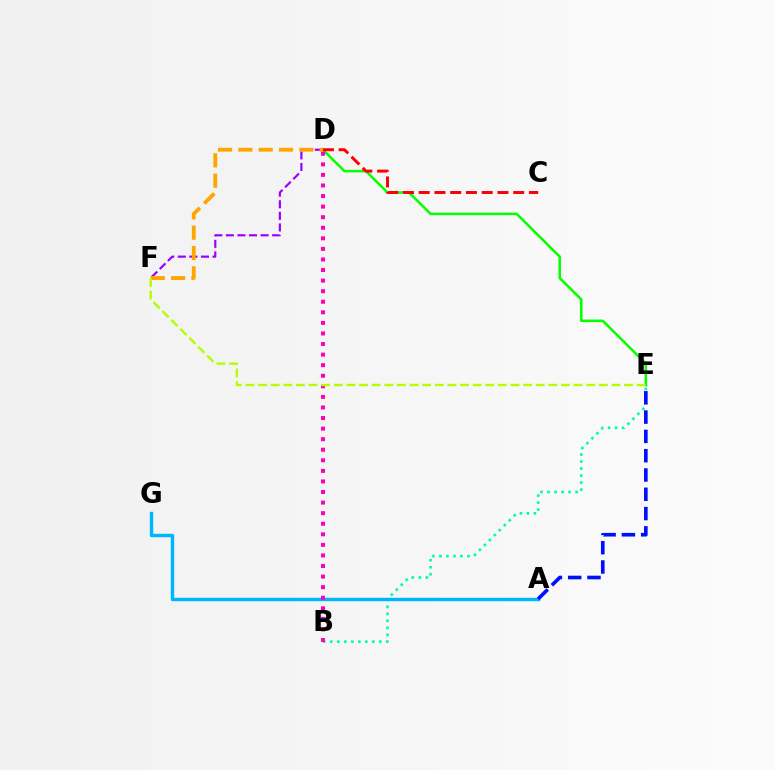{('B', 'E'): [{'color': '#00ff9d', 'line_style': 'dotted', 'thickness': 1.9}], ('D', 'E'): [{'color': '#08ff00', 'line_style': 'solid', 'thickness': 1.84}], ('C', 'D'): [{'color': '#ff0000', 'line_style': 'dashed', 'thickness': 2.14}], ('A', 'G'): [{'color': '#00b5ff', 'line_style': 'solid', 'thickness': 2.45}], ('D', 'F'): [{'color': '#9b00ff', 'line_style': 'dashed', 'thickness': 1.57}, {'color': '#ffa500', 'line_style': 'dashed', 'thickness': 2.76}], ('B', 'D'): [{'color': '#ff00bd', 'line_style': 'dotted', 'thickness': 2.87}], ('A', 'E'): [{'color': '#0010ff', 'line_style': 'dashed', 'thickness': 2.62}], ('E', 'F'): [{'color': '#b3ff00', 'line_style': 'dashed', 'thickness': 1.71}]}